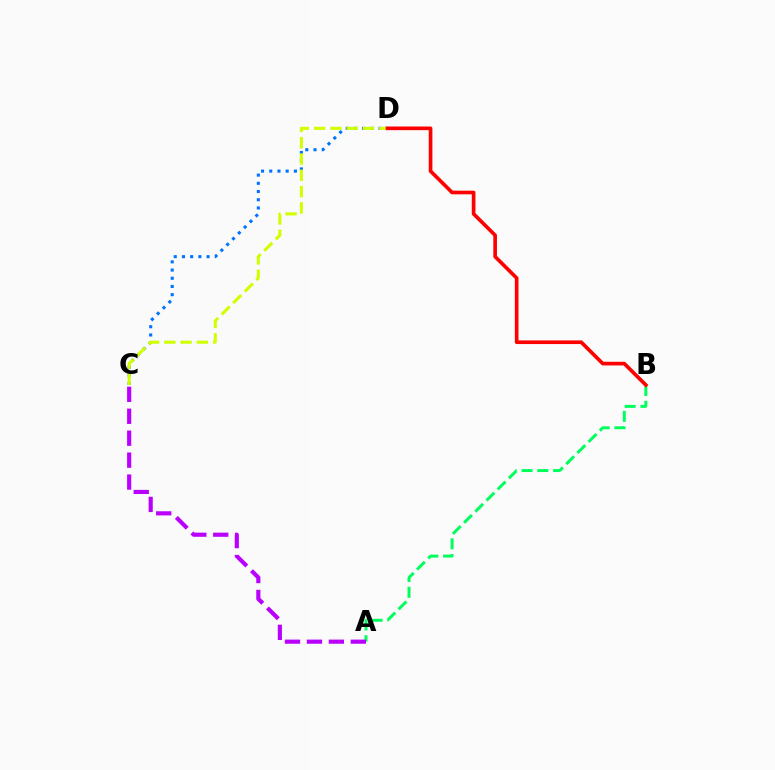{('C', 'D'): [{'color': '#0074ff', 'line_style': 'dotted', 'thickness': 2.23}, {'color': '#d1ff00', 'line_style': 'dashed', 'thickness': 2.21}], ('A', 'B'): [{'color': '#00ff5c', 'line_style': 'dashed', 'thickness': 2.15}], ('A', 'C'): [{'color': '#b900ff', 'line_style': 'dashed', 'thickness': 2.98}], ('B', 'D'): [{'color': '#ff0000', 'line_style': 'solid', 'thickness': 2.63}]}